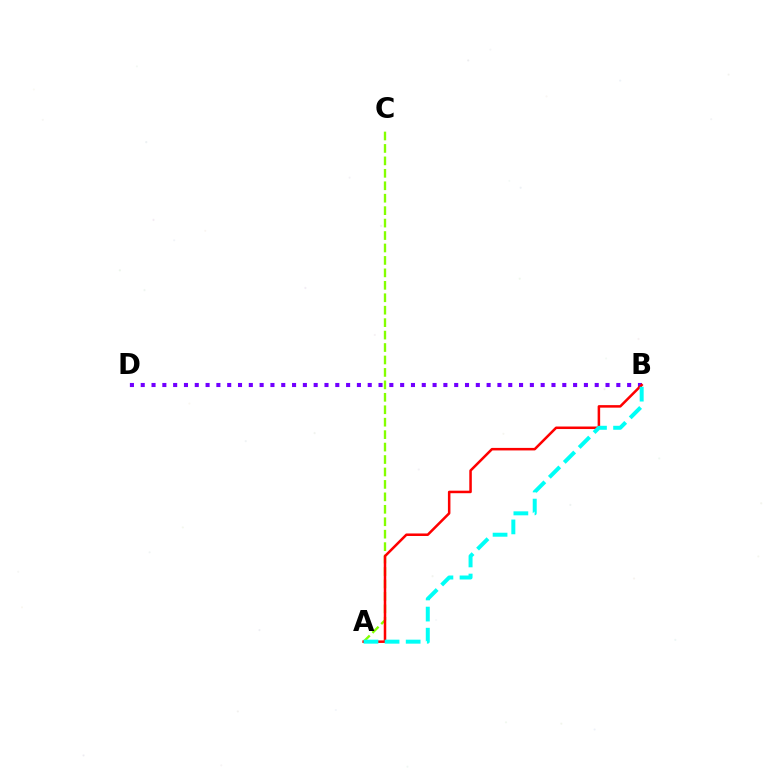{('B', 'D'): [{'color': '#7200ff', 'line_style': 'dotted', 'thickness': 2.94}], ('A', 'C'): [{'color': '#84ff00', 'line_style': 'dashed', 'thickness': 1.69}], ('A', 'B'): [{'color': '#ff0000', 'line_style': 'solid', 'thickness': 1.82}, {'color': '#00fff6', 'line_style': 'dashed', 'thickness': 2.87}]}